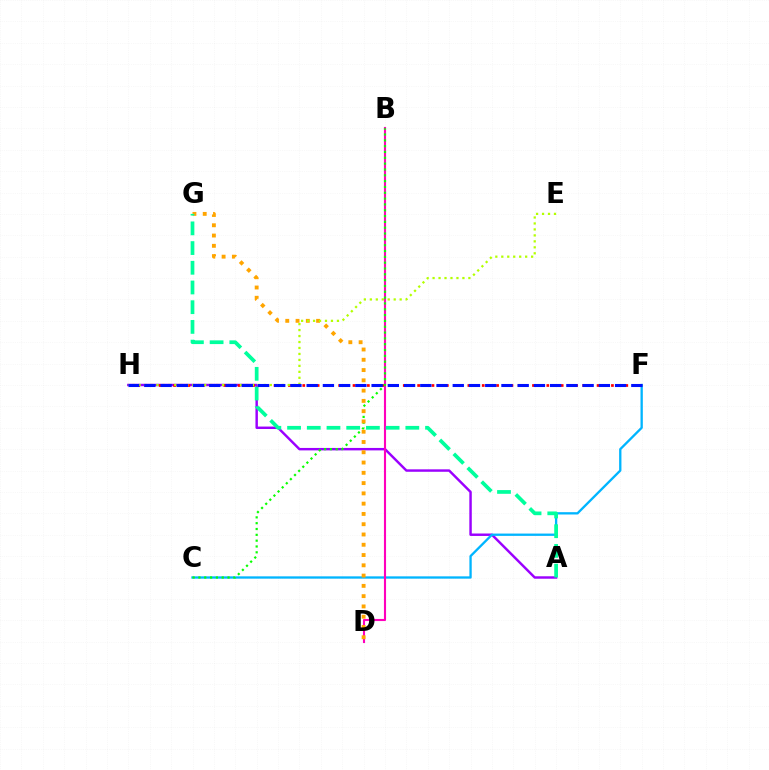{('A', 'H'): [{'color': '#9b00ff', 'line_style': 'solid', 'thickness': 1.76}], ('F', 'H'): [{'color': '#ff0000', 'line_style': 'dotted', 'thickness': 1.95}, {'color': '#0010ff', 'line_style': 'dashed', 'thickness': 2.21}], ('C', 'F'): [{'color': '#00b5ff', 'line_style': 'solid', 'thickness': 1.67}], ('B', 'D'): [{'color': '#ff00bd', 'line_style': 'solid', 'thickness': 1.53}], ('B', 'C'): [{'color': '#08ff00', 'line_style': 'dotted', 'thickness': 1.58}], ('D', 'G'): [{'color': '#ffa500', 'line_style': 'dotted', 'thickness': 2.79}], ('A', 'G'): [{'color': '#00ff9d', 'line_style': 'dashed', 'thickness': 2.68}], ('E', 'H'): [{'color': '#b3ff00', 'line_style': 'dotted', 'thickness': 1.62}]}